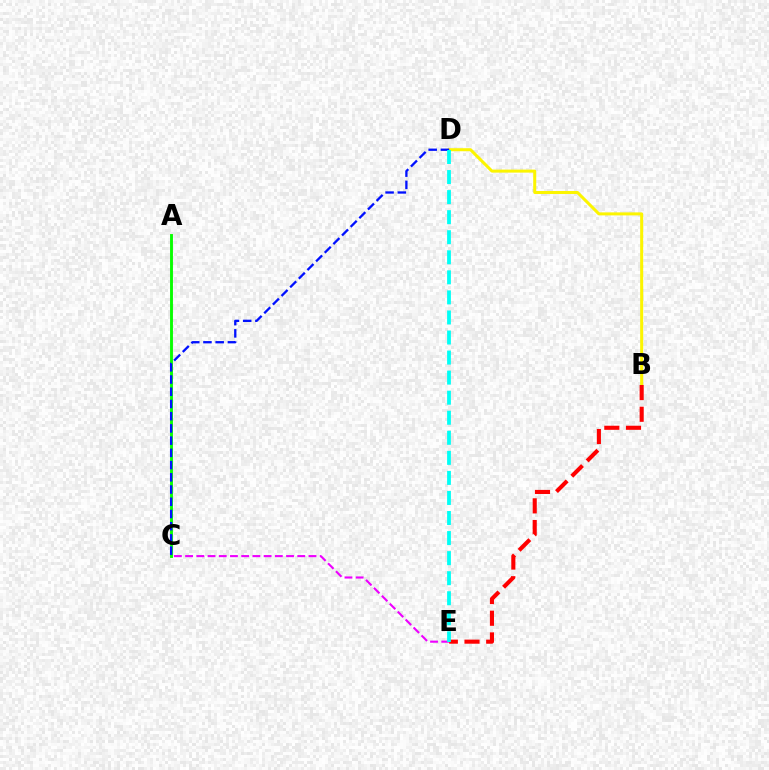{('B', 'D'): [{'color': '#fcf500', 'line_style': 'solid', 'thickness': 2.18}], ('A', 'C'): [{'color': '#08ff00', 'line_style': 'solid', 'thickness': 2.08}], ('C', 'E'): [{'color': '#ee00ff', 'line_style': 'dashed', 'thickness': 1.52}], ('C', 'D'): [{'color': '#0010ff', 'line_style': 'dashed', 'thickness': 1.66}], ('B', 'E'): [{'color': '#ff0000', 'line_style': 'dashed', 'thickness': 2.95}], ('D', 'E'): [{'color': '#00fff6', 'line_style': 'dashed', 'thickness': 2.72}]}